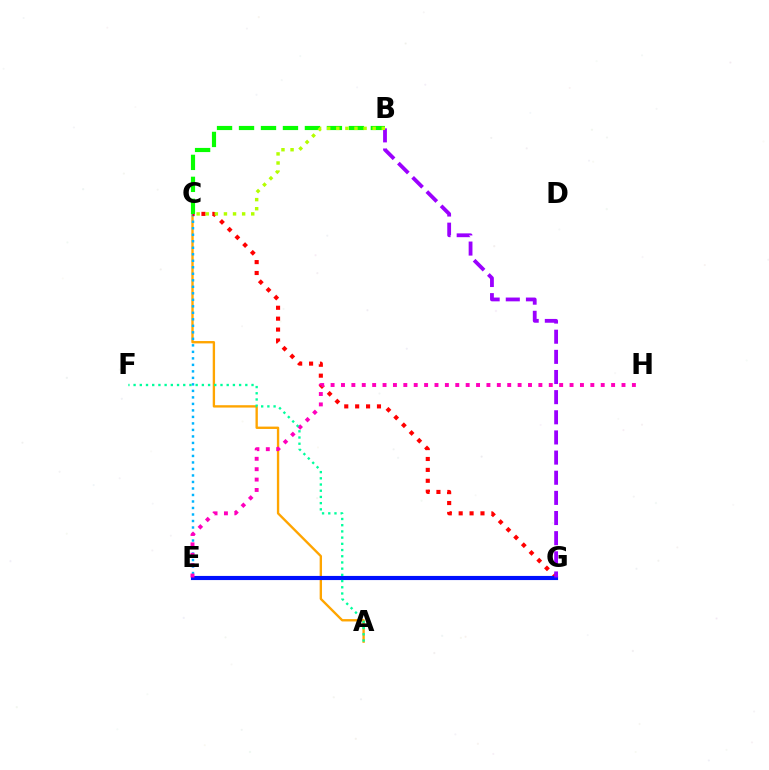{('A', 'C'): [{'color': '#ffa500', 'line_style': 'solid', 'thickness': 1.7}], ('C', 'E'): [{'color': '#00b5ff', 'line_style': 'dotted', 'thickness': 1.77}], ('C', 'G'): [{'color': '#ff0000', 'line_style': 'dotted', 'thickness': 2.96}], ('B', 'C'): [{'color': '#08ff00', 'line_style': 'dashed', 'thickness': 2.99}, {'color': '#b3ff00', 'line_style': 'dotted', 'thickness': 2.47}], ('E', 'G'): [{'color': '#0010ff', 'line_style': 'solid', 'thickness': 2.97}], ('E', 'H'): [{'color': '#ff00bd', 'line_style': 'dotted', 'thickness': 2.82}], ('B', 'G'): [{'color': '#9b00ff', 'line_style': 'dashed', 'thickness': 2.74}], ('A', 'F'): [{'color': '#00ff9d', 'line_style': 'dotted', 'thickness': 1.69}]}